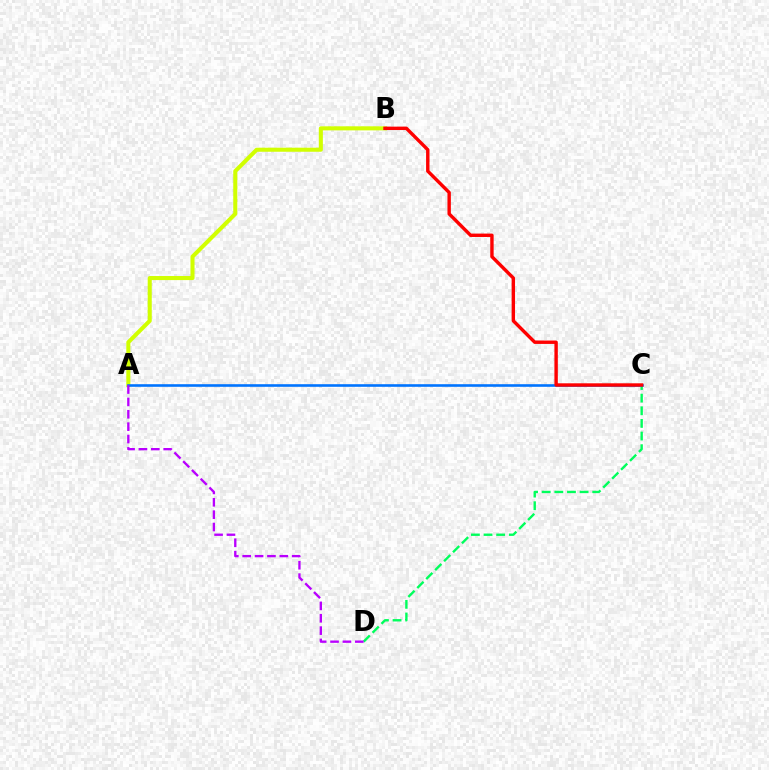{('C', 'D'): [{'color': '#00ff5c', 'line_style': 'dashed', 'thickness': 1.72}], ('A', 'B'): [{'color': '#d1ff00', 'line_style': 'solid', 'thickness': 2.93}], ('A', 'C'): [{'color': '#0074ff', 'line_style': 'solid', 'thickness': 1.88}], ('B', 'C'): [{'color': '#ff0000', 'line_style': 'solid', 'thickness': 2.45}], ('A', 'D'): [{'color': '#b900ff', 'line_style': 'dashed', 'thickness': 1.68}]}